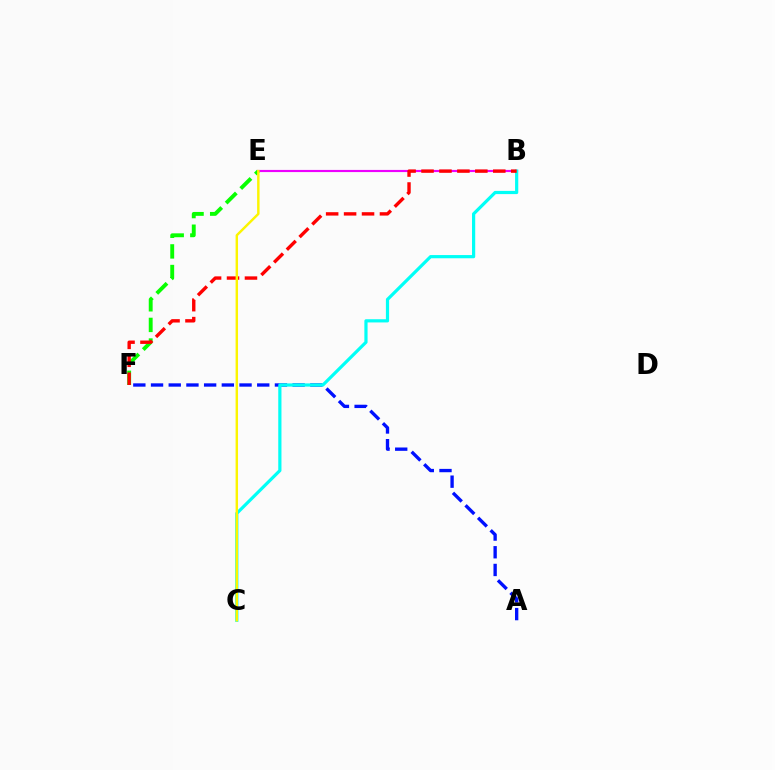{('B', 'E'): [{'color': '#ee00ff', 'line_style': 'solid', 'thickness': 1.55}], ('A', 'F'): [{'color': '#0010ff', 'line_style': 'dashed', 'thickness': 2.4}], ('B', 'C'): [{'color': '#00fff6', 'line_style': 'solid', 'thickness': 2.3}], ('E', 'F'): [{'color': '#08ff00', 'line_style': 'dashed', 'thickness': 2.8}], ('B', 'F'): [{'color': '#ff0000', 'line_style': 'dashed', 'thickness': 2.44}], ('C', 'E'): [{'color': '#fcf500', 'line_style': 'solid', 'thickness': 1.76}]}